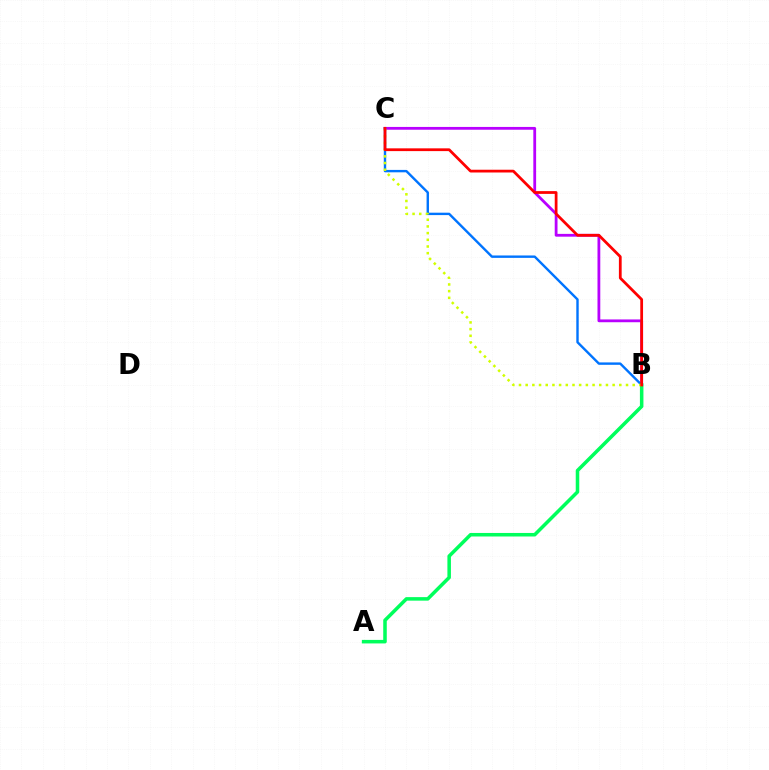{('B', 'C'): [{'color': '#b900ff', 'line_style': 'solid', 'thickness': 2.01}, {'color': '#0074ff', 'line_style': 'solid', 'thickness': 1.73}, {'color': '#d1ff00', 'line_style': 'dotted', 'thickness': 1.82}, {'color': '#ff0000', 'line_style': 'solid', 'thickness': 1.99}], ('A', 'B'): [{'color': '#00ff5c', 'line_style': 'solid', 'thickness': 2.54}]}